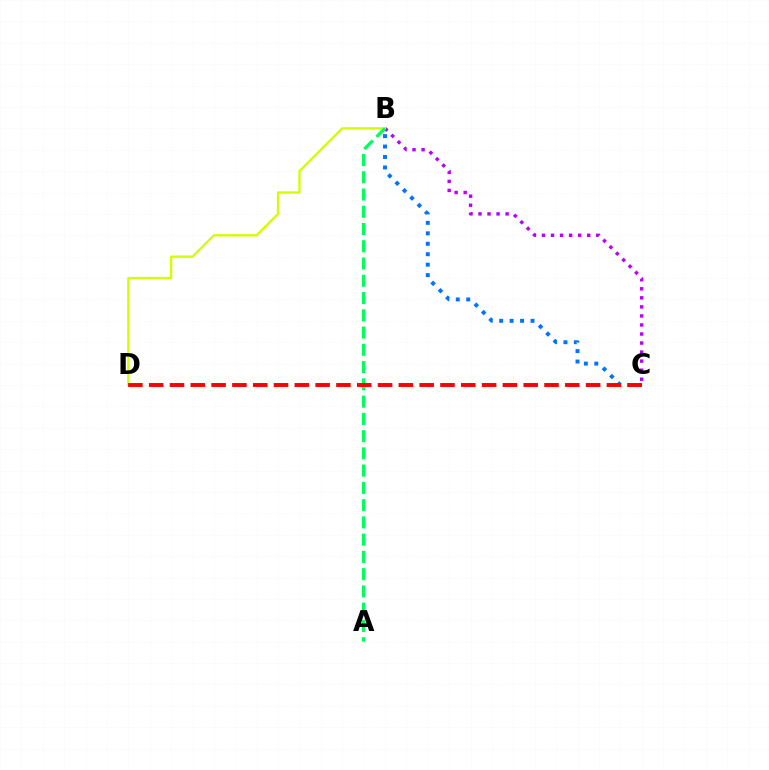{('B', 'C'): [{'color': '#b900ff', 'line_style': 'dotted', 'thickness': 2.46}, {'color': '#0074ff', 'line_style': 'dotted', 'thickness': 2.84}], ('B', 'D'): [{'color': '#d1ff00', 'line_style': 'solid', 'thickness': 1.66}], ('A', 'B'): [{'color': '#00ff5c', 'line_style': 'dashed', 'thickness': 2.34}], ('C', 'D'): [{'color': '#ff0000', 'line_style': 'dashed', 'thickness': 2.83}]}